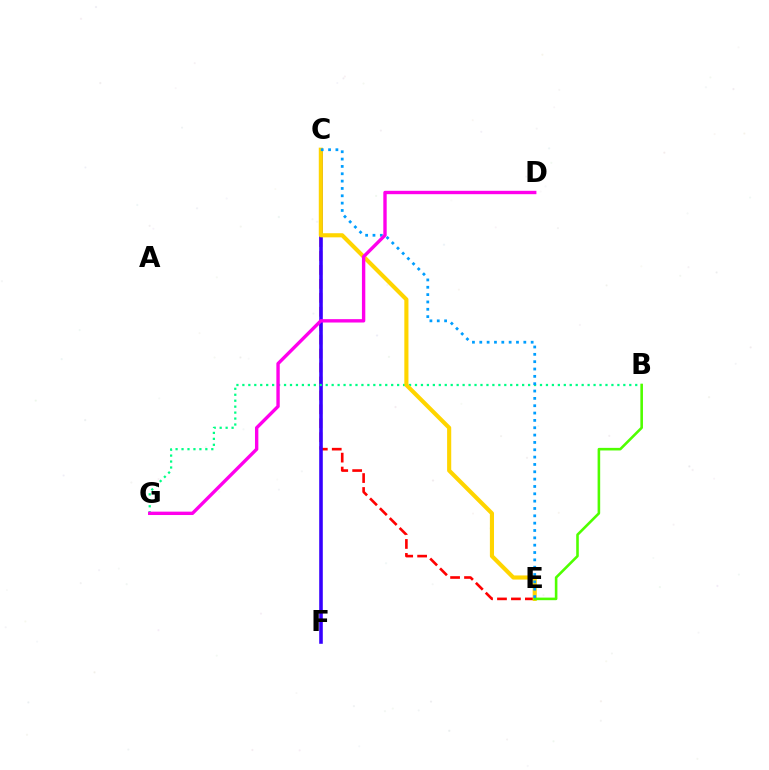{('C', 'E'): [{'color': '#ff0000', 'line_style': 'dashed', 'thickness': 1.89}, {'color': '#ffd500', 'line_style': 'solid', 'thickness': 2.97}, {'color': '#009eff', 'line_style': 'dotted', 'thickness': 1.99}], ('C', 'F'): [{'color': '#3700ff', 'line_style': 'solid', 'thickness': 2.58}], ('B', 'G'): [{'color': '#00ff86', 'line_style': 'dotted', 'thickness': 1.62}], ('B', 'E'): [{'color': '#4fff00', 'line_style': 'solid', 'thickness': 1.87}], ('D', 'G'): [{'color': '#ff00ed', 'line_style': 'solid', 'thickness': 2.43}]}